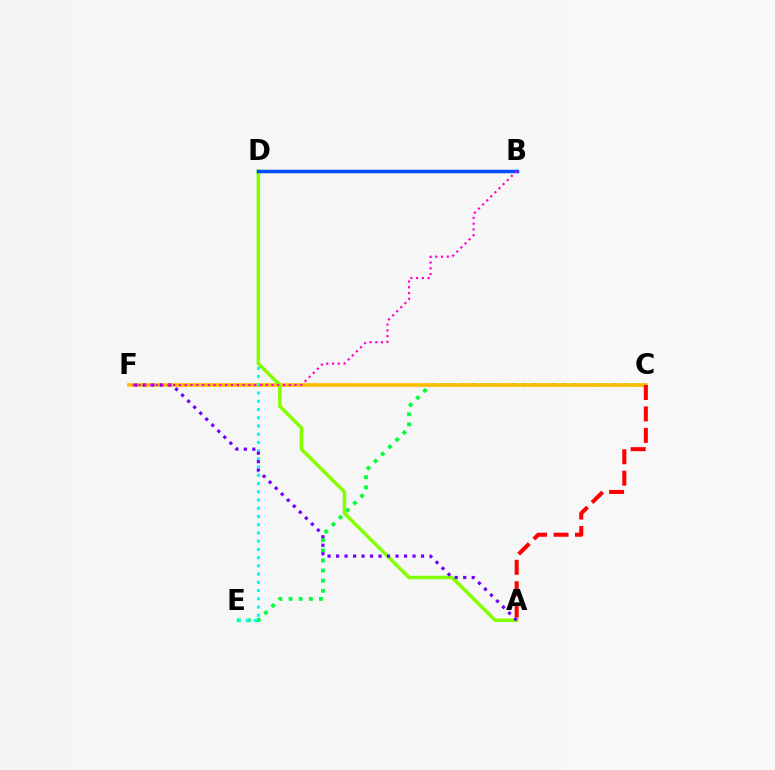{('C', 'E'): [{'color': '#00ff39', 'line_style': 'dotted', 'thickness': 2.75}], ('C', 'F'): [{'color': '#ffbd00', 'line_style': 'solid', 'thickness': 2.64}], ('A', 'C'): [{'color': '#ff0000', 'line_style': 'dashed', 'thickness': 2.91}], ('D', 'E'): [{'color': '#00fff6', 'line_style': 'dotted', 'thickness': 2.24}], ('A', 'D'): [{'color': '#84ff00', 'line_style': 'solid', 'thickness': 2.49}], ('A', 'F'): [{'color': '#7200ff', 'line_style': 'dotted', 'thickness': 2.31}], ('B', 'D'): [{'color': '#004bff', 'line_style': 'solid', 'thickness': 2.5}], ('B', 'F'): [{'color': '#ff00cf', 'line_style': 'dotted', 'thickness': 1.57}]}